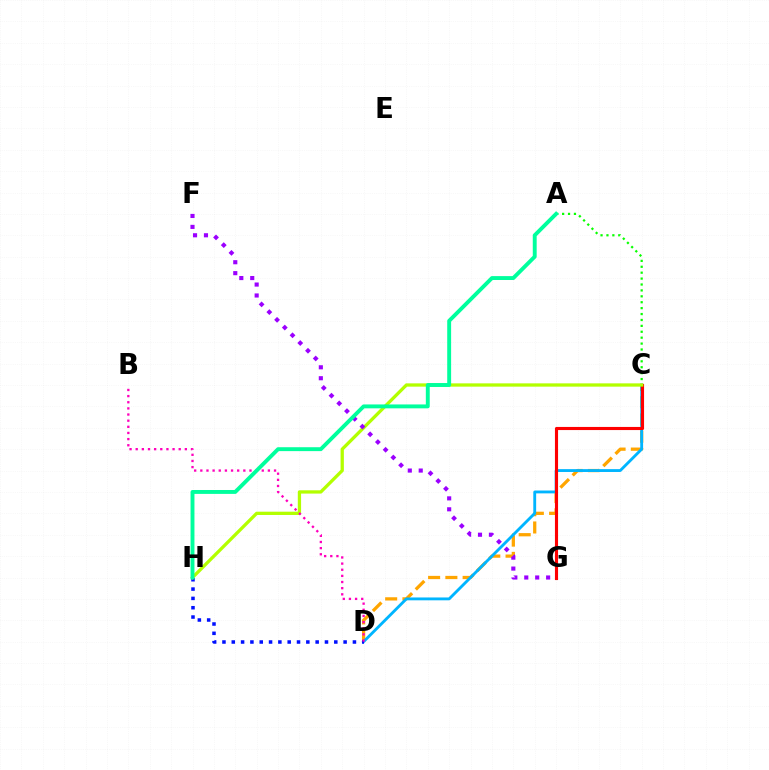{('C', 'D'): [{'color': '#ffa500', 'line_style': 'dashed', 'thickness': 2.35}, {'color': '#00b5ff', 'line_style': 'solid', 'thickness': 2.05}], ('A', 'C'): [{'color': '#08ff00', 'line_style': 'dotted', 'thickness': 1.61}], ('C', 'G'): [{'color': '#ff0000', 'line_style': 'solid', 'thickness': 2.24}], ('D', 'H'): [{'color': '#0010ff', 'line_style': 'dotted', 'thickness': 2.53}], ('C', 'H'): [{'color': '#b3ff00', 'line_style': 'solid', 'thickness': 2.37}], ('B', 'D'): [{'color': '#ff00bd', 'line_style': 'dotted', 'thickness': 1.67}], ('F', 'G'): [{'color': '#9b00ff', 'line_style': 'dotted', 'thickness': 2.97}], ('A', 'H'): [{'color': '#00ff9d', 'line_style': 'solid', 'thickness': 2.81}]}